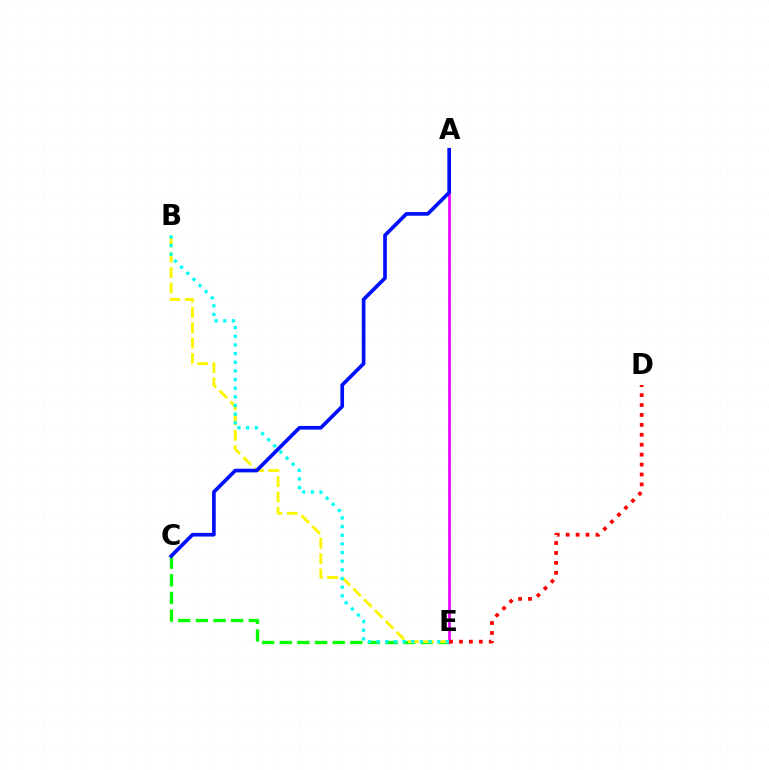{('C', 'E'): [{'color': '#08ff00', 'line_style': 'dashed', 'thickness': 2.4}], ('A', 'E'): [{'color': '#ee00ff', 'line_style': 'solid', 'thickness': 1.96}], ('B', 'E'): [{'color': '#fcf500', 'line_style': 'dashed', 'thickness': 2.08}, {'color': '#00fff6', 'line_style': 'dotted', 'thickness': 2.35}], ('D', 'E'): [{'color': '#ff0000', 'line_style': 'dotted', 'thickness': 2.7}], ('A', 'C'): [{'color': '#0010ff', 'line_style': 'solid', 'thickness': 2.64}]}